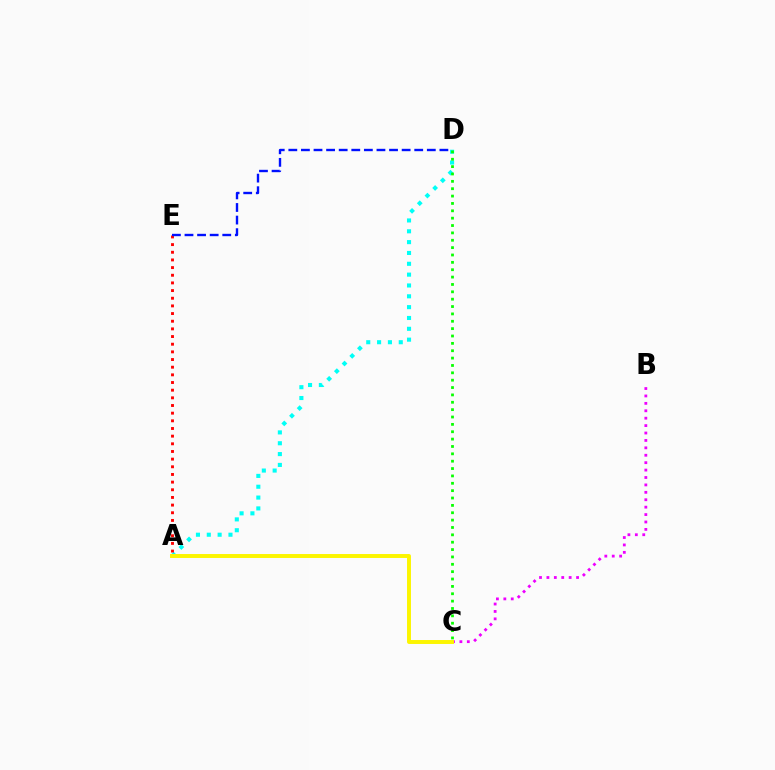{('A', 'D'): [{'color': '#00fff6', 'line_style': 'dotted', 'thickness': 2.94}], ('A', 'E'): [{'color': '#ff0000', 'line_style': 'dotted', 'thickness': 2.08}], ('B', 'C'): [{'color': '#ee00ff', 'line_style': 'dotted', 'thickness': 2.01}], ('D', 'E'): [{'color': '#0010ff', 'line_style': 'dashed', 'thickness': 1.71}], ('A', 'C'): [{'color': '#fcf500', 'line_style': 'solid', 'thickness': 2.83}], ('C', 'D'): [{'color': '#08ff00', 'line_style': 'dotted', 'thickness': 2.0}]}